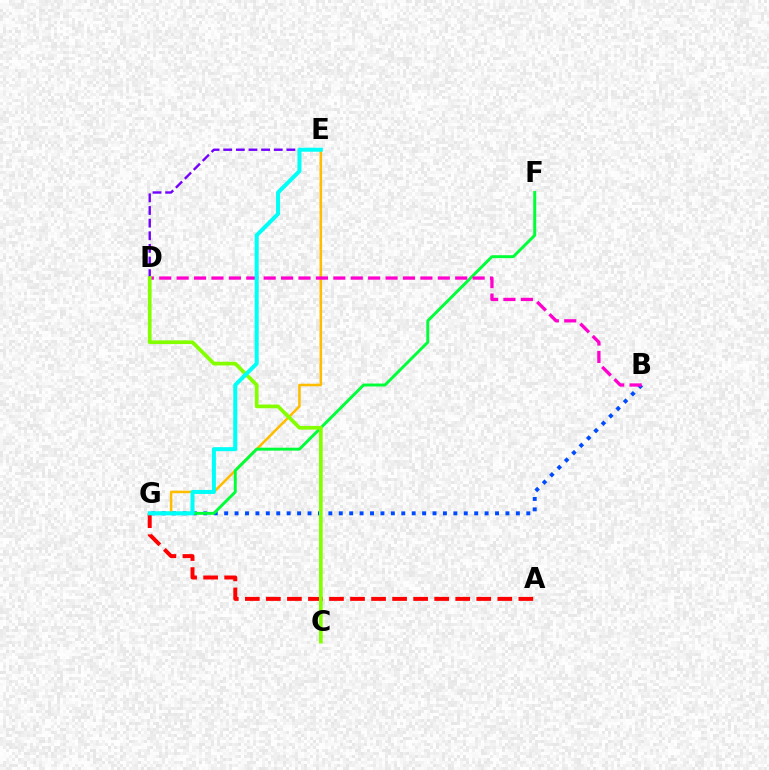{('B', 'G'): [{'color': '#004bff', 'line_style': 'dotted', 'thickness': 2.83}], ('E', 'G'): [{'color': '#ffbd00', 'line_style': 'solid', 'thickness': 1.83}, {'color': '#00fff6', 'line_style': 'solid', 'thickness': 2.9}], ('D', 'E'): [{'color': '#7200ff', 'line_style': 'dashed', 'thickness': 1.72}], ('A', 'G'): [{'color': '#ff0000', 'line_style': 'dashed', 'thickness': 2.86}], ('F', 'G'): [{'color': '#00ff39', 'line_style': 'solid', 'thickness': 2.11}], ('B', 'D'): [{'color': '#ff00cf', 'line_style': 'dashed', 'thickness': 2.37}], ('C', 'D'): [{'color': '#84ff00', 'line_style': 'solid', 'thickness': 2.67}]}